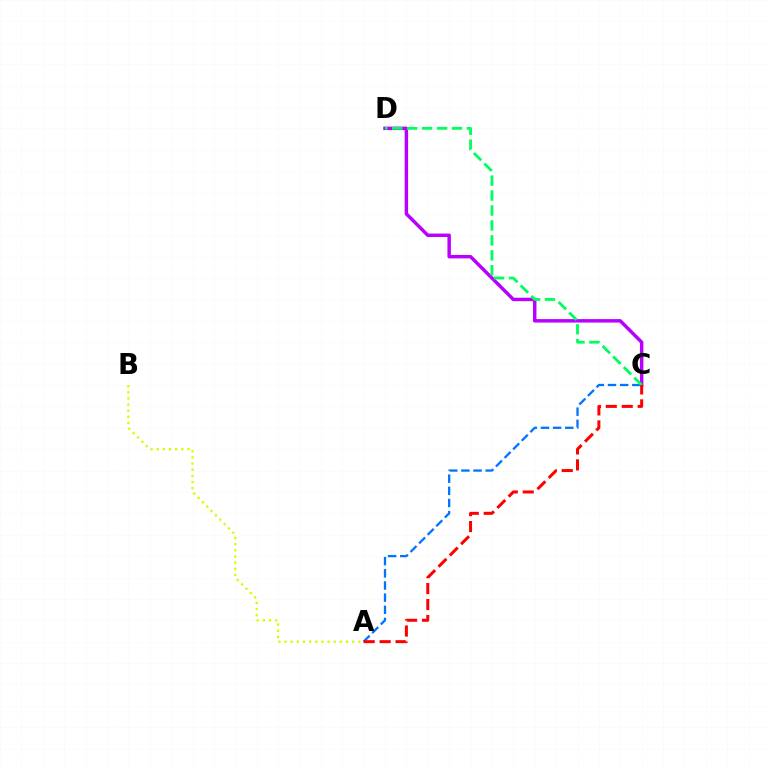{('C', 'D'): [{'color': '#b900ff', 'line_style': 'solid', 'thickness': 2.49}, {'color': '#00ff5c', 'line_style': 'dashed', 'thickness': 2.03}], ('A', 'B'): [{'color': '#d1ff00', 'line_style': 'dotted', 'thickness': 1.67}], ('A', 'C'): [{'color': '#0074ff', 'line_style': 'dashed', 'thickness': 1.65}, {'color': '#ff0000', 'line_style': 'dashed', 'thickness': 2.17}]}